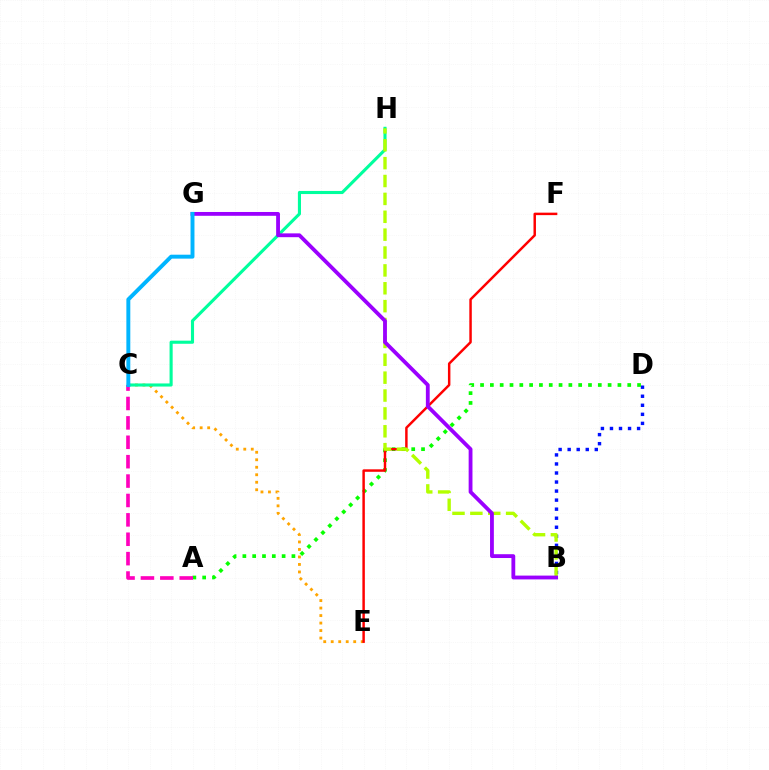{('C', 'E'): [{'color': '#ffa500', 'line_style': 'dotted', 'thickness': 2.04}], ('C', 'H'): [{'color': '#00ff9d', 'line_style': 'solid', 'thickness': 2.24}], ('B', 'D'): [{'color': '#0010ff', 'line_style': 'dotted', 'thickness': 2.46}], ('A', 'D'): [{'color': '#08ff00', 'line_style': 'dotted', 'thickness': 2.67}], ('A', 'C'): [{'color': '#ff00bd', 'line_style': 'dashed', 'thickness': 2.63}], ('E', 'F'): [{'color': '#ff0000', 'line_style': 'solid', 'thickness': 1.78}], ('B', 'H'): [{'color': '#b3ff00', 'line_style': 'dashed', 'thickness': 2.43}], ('B', 'G'): [{'color': '#9b00ff', 'line_style': 'solid', 'thickness': 2.75}], ('C', 'G'): [{'color': '#00b5ff', 'line_style': 'solid', 'thickness': 2.83}]}